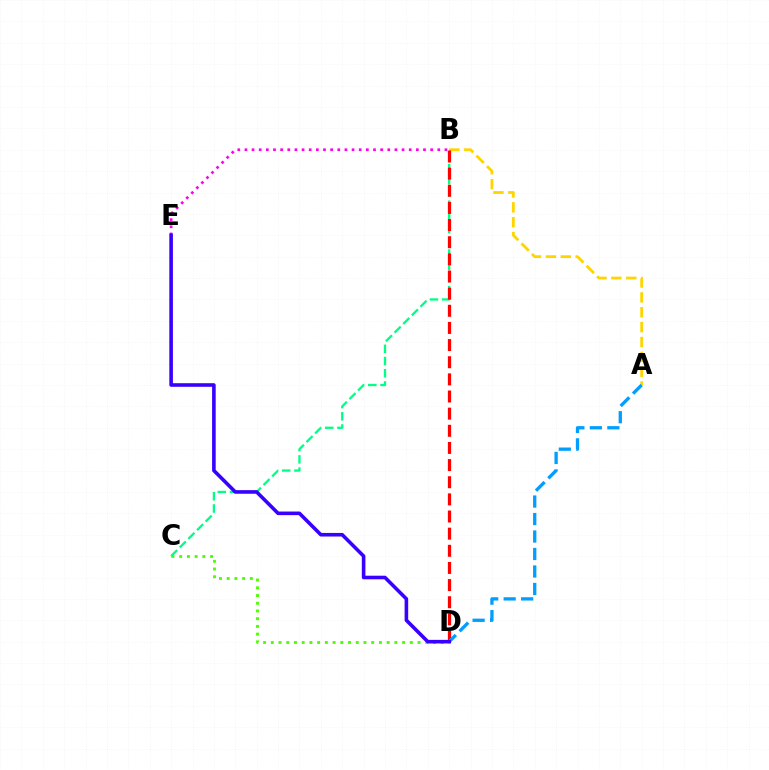{('A', 'B'): [{'color': '#ffd500', 'line_style': 'dashed', 'thickness': 2.02}], ('C', 'D'): [{'color': '#4fff00', 'line_style': 'dotted', 'thickness': 2.1}], ('B', 'C'): [{'color': '#00ff86', 'line_style': 'dashed', 'thickness': 1.66}], ('B', 'D'): [{'color': '#ff0000', 'line_style': 'dashed', 'thickness': 2.33}], ('B', 'E'): [{'color': '#ff00ed', 'line_style': 'dotted', 'thickness': 1.94}], ('A', 'D'): [{'color': '#009eff', 'line_style': 'dashed', 'thickness': 2.38}], ('D', 'E'): [{'color': '#3700ff', 'line_style': 'solid', 'thickness': 2.58}]}